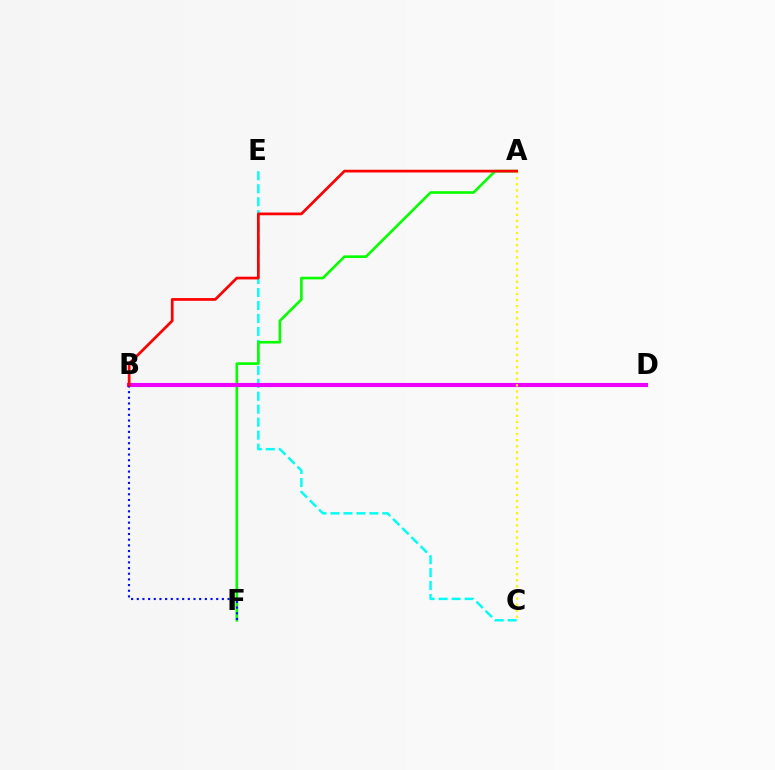{('C', 'E'): [{'color': '#00fff6', 'line_style': 'dashed', 'thickness': 1.76}], ('A', 'F'): [{'color': '#08ff00', 'line_style': 'solid', 'thickness': 1.9}], ('B', 'D'): [{'color': '#ee00ff', 'line_style': 'solid', 'thickness': 2.96}], ('B', 'F'): [{'color': '#0010ff', 'line_style': 'dotted', 'thickness': 1.54}], ('A', 'C'): [{'color': '#fcf500', 'line_style': 'dotted', 'thickness': 1.65}], ('A', 'B'): [{'color': '#ff0000', 'line_style': 'solid', 'thickness': 1.97}]}